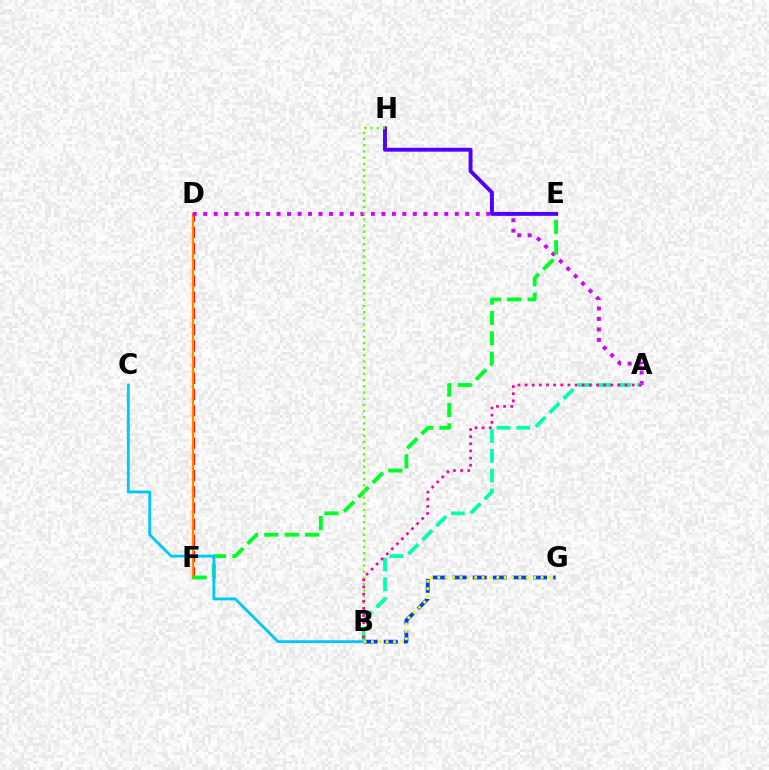{('D', 'F'): [{'color': '#ff0000', 'line_style': 'dashed', 'thickness': 2.2}, {'color': '#ff8800', 'line_style': 'solid', 'thickness': 1.64}], ('A', 'D'): [{'color': '#d600ff', 'line_style': 'dotted', 'thickness': 2.85}], ('E', 'H'): [{'color': '#4f00ff', 'line_style': 'solid', 'thickness': 2.8}], ('A', 'B'): [{'color': '#00ffaf', 'line_style': 'dashed', 'thickness': 2.69}, {'color': '#ff00a0', 'line_style': 'dotted', 'thickness': 1.94}], ('E', 'F'): [{'color': '#00ff27', 'line_style': 'dashed', 'thickness': 2.77}], ('B', 'G'): [{'color': '#003fff', 'line_style': 'dashed', 'thickness': 2.73}, {'color': '#eeff00', 'line_style': 'dotted', 'thickness': 2.0}], ('B', 'C'): [{'color': '#00c7ff', 'line_style': 'solid', 'thickness': 2.04}], ('B', 'H'): [{'color': '#66ff00', 'line_style': 'dotted', 'thickness': 1.68}]}